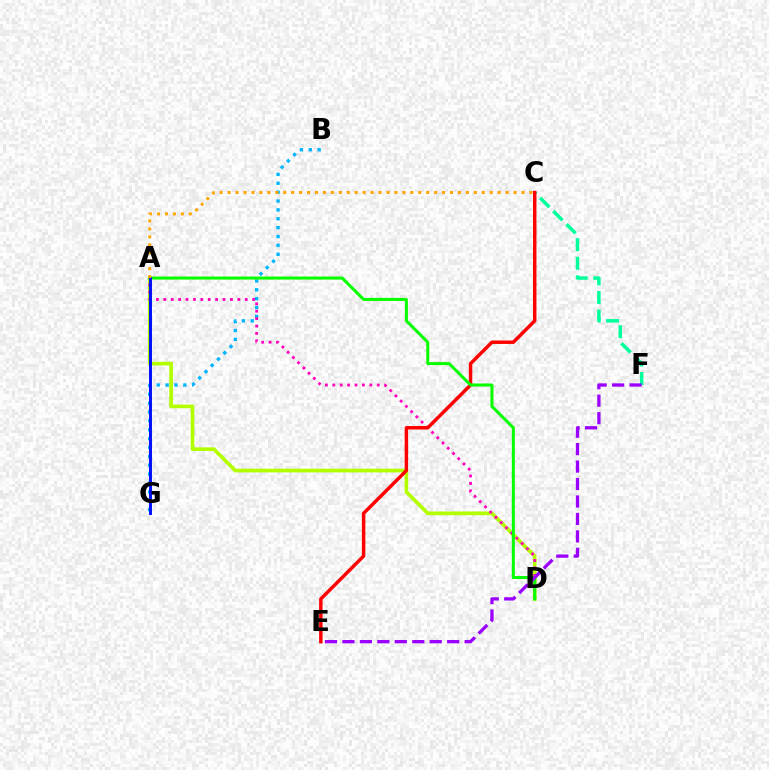{('C', 'F'): [{'color': '#00ff9d', 'line_style': 'dashed', 'thickness': 2.52}], ('A', 'D'): [{'color': '#b3ff00', 'line_style': 'solid', 'thickness': 2.66}, {'color': '#ff00bd', 'line_style': 'dotted', 'thickness': 2.01}, {'color': '#08ff00', 'line_style': 'solid', 'thickness': 2.19}], ('B', 'G'): [{'color': '#00b5ff', 'line_style': 'dotted', 'thickness': 2.41}], ('C', 'E'): [{'color': '#ff0000', 'line_style': 'solid', 'thickness': 2.49}], ('A', 'G'): [{'color': '#0010ff', 'line_style': 'solid', 'thickness': 2.13}], ('E', 'F'): [{'color': '#9b00ff', 'line_style': 'dashed', 'thickness': 2.37}], ('A', 'C'): [{'color': '#ffa500', 'line_style': 'dotted', 'thickness': 2.16}]}